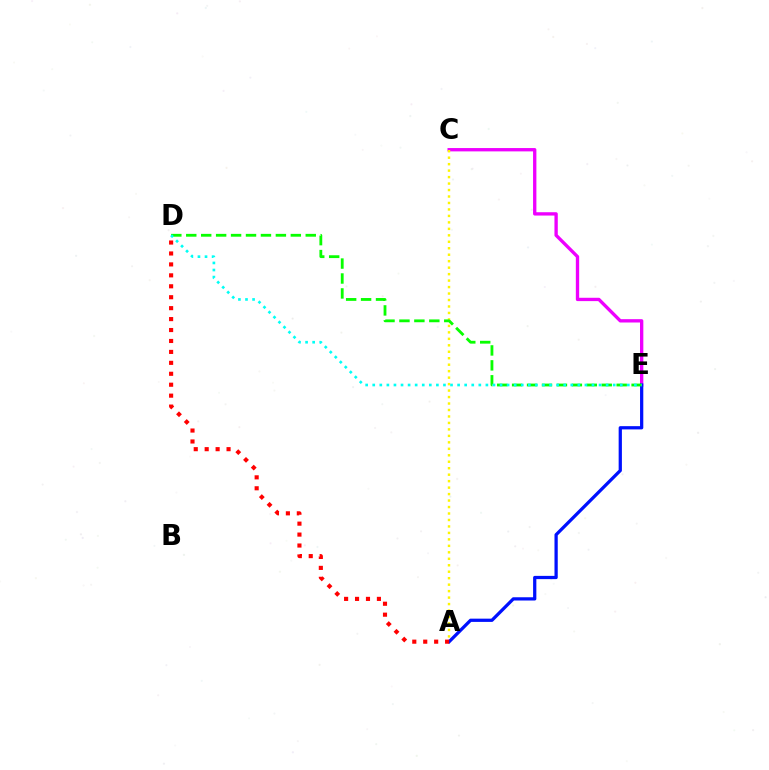{('C', 'E'): [{'color': '#ee00ff', 'line_style': 'solid', 'thickness': 2.4}], ('A', 'C'): [{'color': '#fcf500', 'line_style': 'dotted', 'thickness': 1.76}], ('A', 'E'): [{'color': '#0010ff', 'line_style': 'solid', 'thickness': 2.34}], ('D', 'E'): [{'color': '#08ff00', 'line_style': 'dashed', 'thickness': 2.03}, {'color': '#00fff6', 'line_style': 'dotted', 'thickness': 1.92}], ('A', 'D'): [{'color': '#ff0000', 'line_style': 'dotted', 'thickness': 2.97}]}